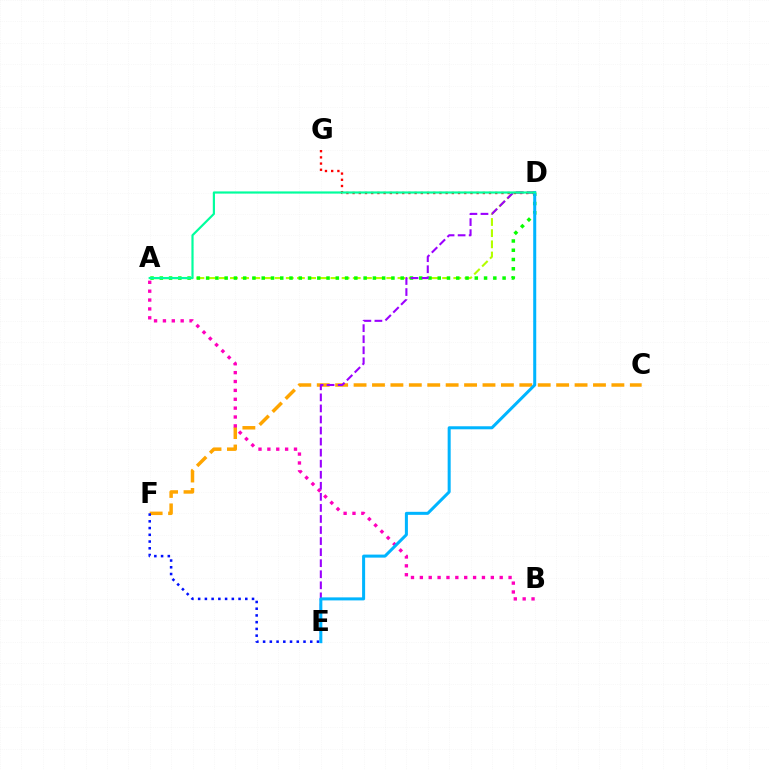{('C', 'F'): [{'color': '#ffa500', 'line_style': 'dashed', 'thickness': 2.5}], ('E', 'F'): [{'color': '#0010ff', 'line_style': 'dotted', 'thickness': 1.83}], ('A', 'D'): [{'color': '#b3ff00', 'line_style': 'dashed', 'thickness': 1.52}, {'color': '#08ff00', 'line_style': 'dotted', 'thickness': 2.52}, {'color': '#00ff9d', 'line_style': 'solid', 'thickness': 1.57}], ('D', 'G'): [{'color': '#ff0000', 'line_style': 'dotted', 'thickness': 1.69}], ('A', 'B'): [{'color': '#ff00bd', 'line_style': 'dotted', 'thickness': 2.41}], ('D', 'E'): [{'color': '#9b00ff', 'line_style': 'dashed', 'thickness': 1.5}, {'color': '#00b5ff', 'line_style': 'solid', 'thickness': 2.18}]}